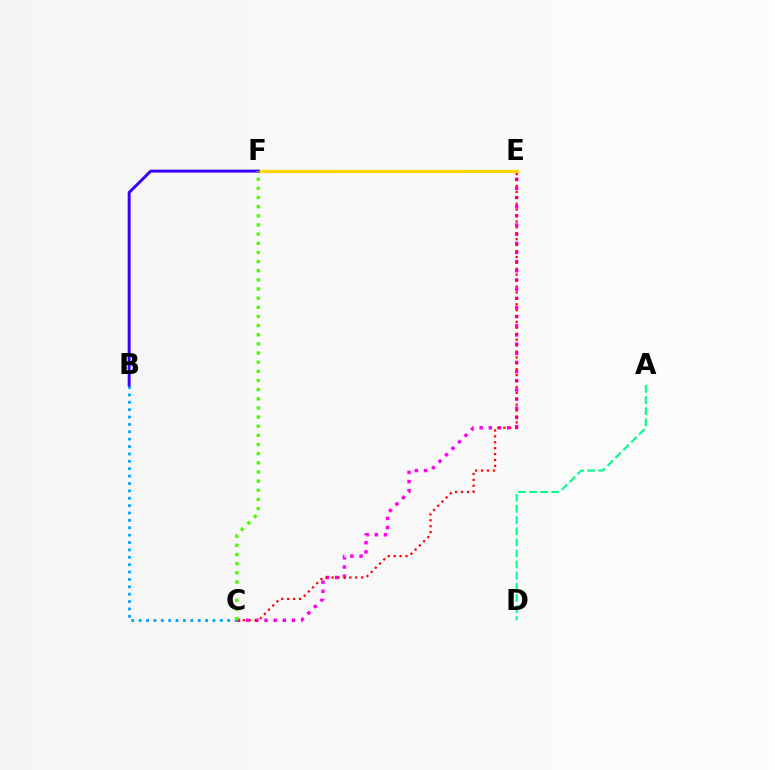{('C', 'E'): [{'color': '#ff00ed', 'line_style': 'dotted', 'thickness': 2.49}, {'color': '#ff0000', 'line_style': 'dotted', 'thickness': 1.61}], ('A', 'D'): [{'color': '#00ff86', 'line_style': 'dashed', 'thickness': 1.51}], ('E', 'F'): [{'color': '#ffd500', 'line_style': 'solid', 'thickness': 2.34}], ('B', 'C'): [{'color': '#009eff', 'line_style': 'dotted', 'thickness': 2.01}], ('B', 'F'): [{'color': '#3700ff', 'line_style': 'solid', 'thickness': 2.12}], ('C', 'F'): [{'color': '#4fff00', 'line_style': 'dotted', 'thickness': 2.49}]}